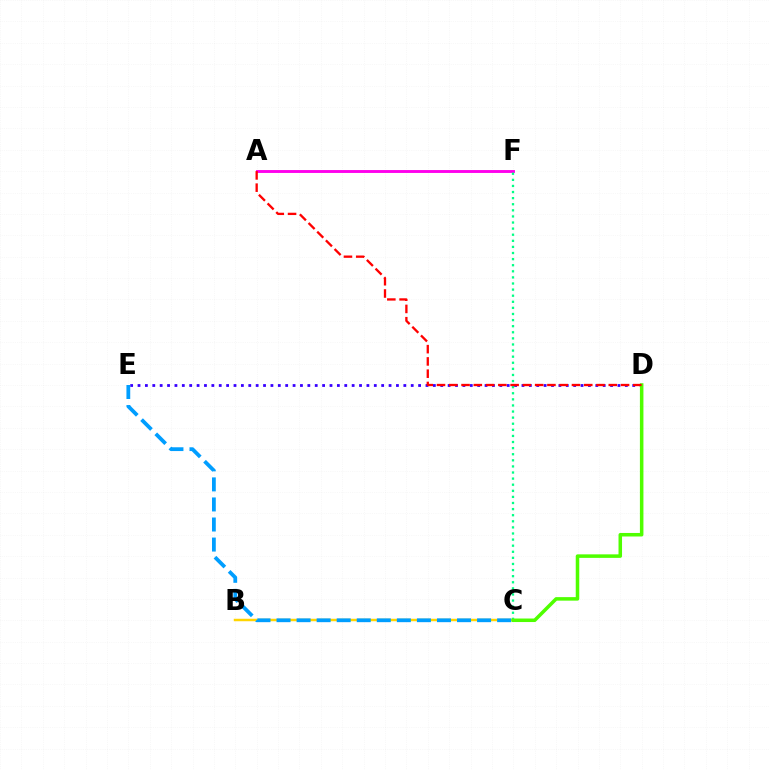{('B', 'C'): [{'color': '#ffd500', 'line_style': 'solid', 'thickness': 1.78}], ('D', 'E'): [{'color': '#3700ff', 'line_style': 'dotted', 'thickness': 2.01}], ('A', 'F'): [{'color': '#ff00ed', 'line_style': 'solid', 'thickness': 2.08}], ('C', 'F'): [{'color': '#00ff86', 'line_style': 'dotted', 'thickness': 1.66}], ('C', 'D'): [{'color': '#4fff00', 'line_style': 'solid', 'thickness': 2.54}], ('C', 'E'): [{'color': '#009eff', 'line_style': 'dashed', 'thickness': 2.72}], ('A', 'D'): [{'color': '#ff0000', 'line_style': 'dashed', 'thickness': 1.67}]}